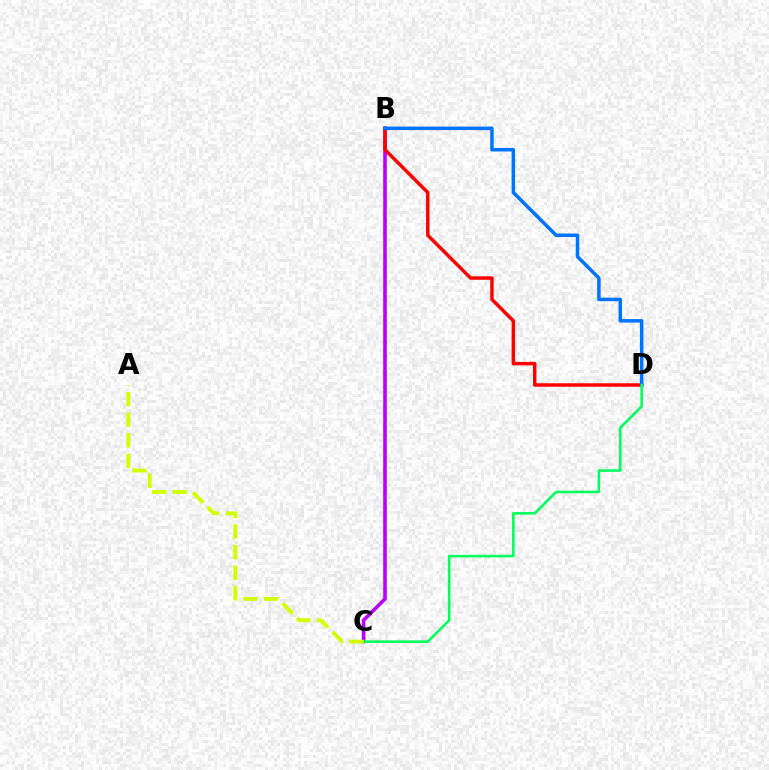{('B', 'C'): [{'color': '#b900ff', 'line_style': 'solid', 'thickness': 2.59}], ('B', 'D'): [{'color': '#ff0000', 'line_style': 'solid', 'thickness': 2.48}, {'color': '#0074ff', 'line_style': 'solid', 'thickness': 2.52}], ('C', 'D'): [{'color': '#00ff5c', 'line_style': 'solid', 'thickness': 1.85}], ('A', 'C'): [{'color': '#d1ff00', 'line_style': 'dashed', 'thickness': 2.8}]}